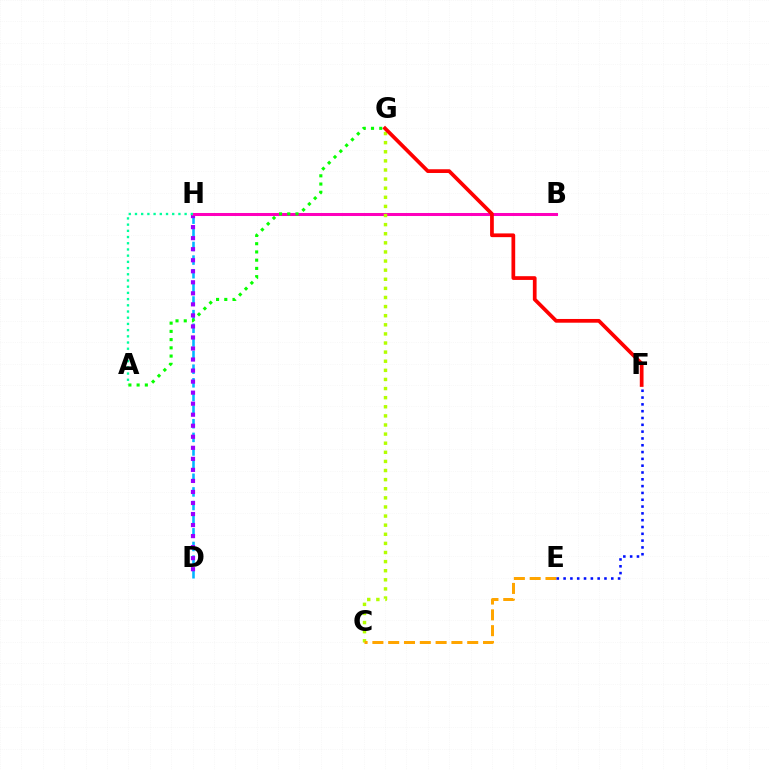{('D', 'H'): [{'color': '#00b5ff', 'line_style': 'dashed', 'thickness': 1.85}, {'color': '#9b00ff', 'line_style': 'dotted', 'thickness': 3.0}], ('B', 'H'): [{'color': '#ff00bd', 'line_style': 'solid', 'thickness': 2.18}], ('C', 'G'): [{'color': '#b3ff00', 'line_style': 'dotted', 'thickness': 2.47}], ('A', 'H'): [{'color': '#00ff9d', 'line_style': 'dotted', 'thickness': 1.69}], ('F', 'G'): [{'color': '#ff0000', 'line_style': 'solid', 'thickness': 2.69}], ('C', 'E'): [{'color': '#ffa500', 'line_style': 'dashed', 'thickness': 2.15}], ('A', 'G'): [{'color': '#08ff00', 'line_style': 'dotted', 'thickness': 2.24}], ('E', 'F'): [{'color': '#0010ff', 'line_style': 'dotted', 'thickness': 1.85}]}